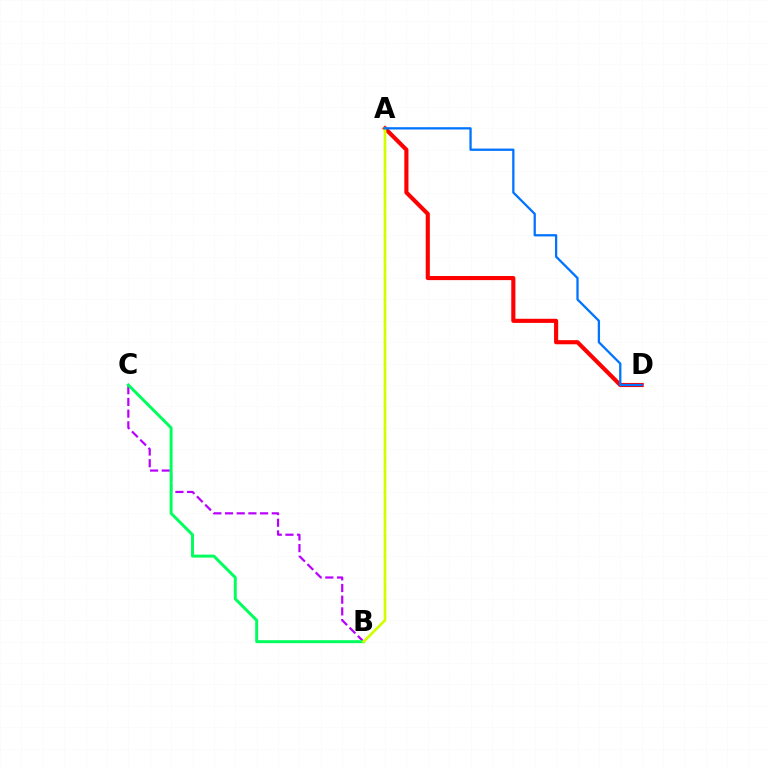{('A', 'D'): [{'color': '#ff0000', 'line_style': 'solid', 'thickness': 2.97}, {'color': '#0074ff', 'line_style': 'solid', 'thickness': 1.65}], ('B', 'C'): [{'color': '#b900ff', 'line_style': 'dashed', 'thickness': 1.59}, {'color': '#00ff5c', 'line_style': 'solid', 'thickness': 2.13}], ('A', 'B'): [{'color': '#d1ff00', 'line_style': 'solid', 'thickness': 1.94}]}